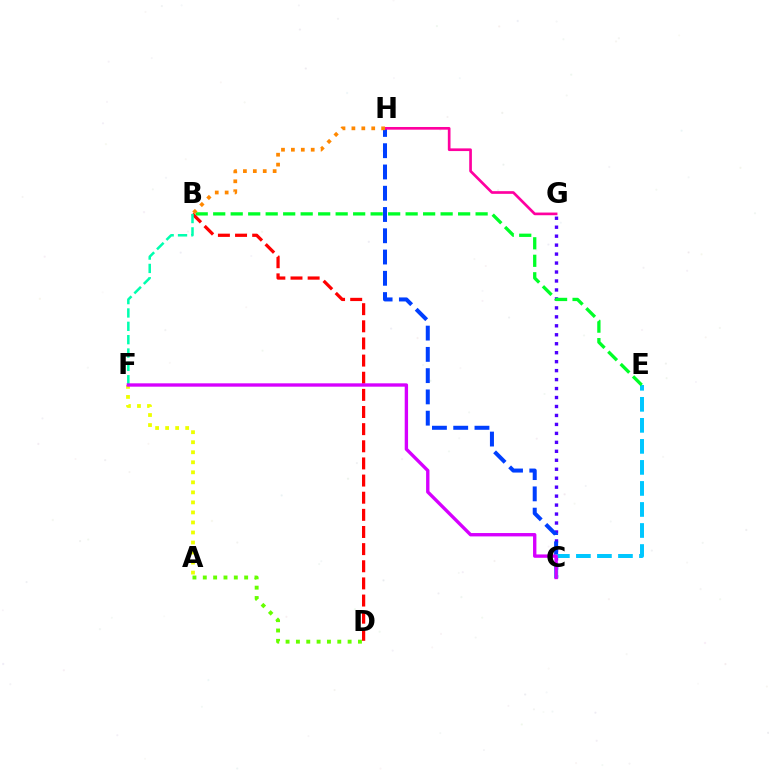{('C', 'G'): [{'color': '#4f00ff', 'line_style': 'dotted', 'thickness': 2.44}], ('C', 'H'): [{'color': '#003fff', 'line_style': 'dashed', 'thickness': 2.89}], ('G', 'H'): [{'color': '#ff00a0', 'line_style': 'solid', 'thickness': 1.93}], ('C', 'E'): [{'color': '#00c7ff', 'line_style': 'dashed', 'thickness': 2.86}], ('B', 'E'): [{'color': '#00ff27', 'line_style': 'dashed', 'thickness': 2.38}], ('B', 'D'): [{'color': '#ff0000', 'line_style': 'dashed', 'thickness': 2.33}], ('B', 'F'): [{'color': '#00ffaf', 'line_style': 'dashed', 'thickness': 1.81}], ('A', 'F'): [{'color': '#eeff00', 'line_style': 'dotted', 'thickness': 2.72}], ('A', 'D'): [{'color': '#66ff00', 'line_style': 'dotted', 'thickness': 2.81}], ('B', 'H'): [{'color': '#ff8800', 'line_style': 'dotted', 'thickness': 2.69}], ('C', 'F'): [{'color': '#d600ff', 'line_style': 'solid', 'thickness': 2.42}]}